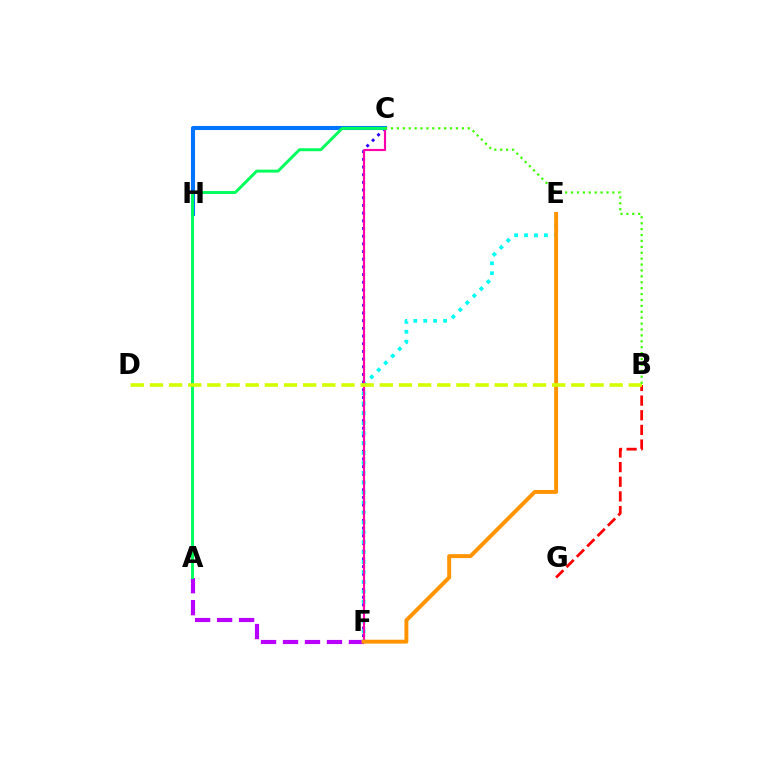{('A', 'F'): [{'color': '#b900ff', 'line_style': 'dashed', 'thickness': 2.99}], ('B', 'G'): [{'color': '#ff0000', 'line_style': 'dashed', 'thickness': 1.99}], ('C', 'F'): [{'color': '#2500ff', 'line_style': 'dotted', 'thickness': 2.09}, {'color': '#ff00ac', 'line_style': 'solid', 'thickness': 1.55}], ('E', 'F'): [{'color': '#00fff6', 'line_style': 'dotted', 'thickness': 2.69}, {'color': '#ff9400', 'line_style': 'solid', 'thickness': 2.82}], ('C', 'H'): [{'color': '#0074ff', 'line_style': 'solid', 'thickness': 2.93}], ('A', 'C'): [{'color': '#00ff5c', 'line_style': 'solid', 'thickness': 2.12}], ('B', 'D'): [{'color': '#d1ff00', 'line_style': 'dashed', 'thickness': 2.6}], ('B', 'C'): [{'color': '#3dff00', 'line_style': 'dotted', 'thickness': 1.6}]}